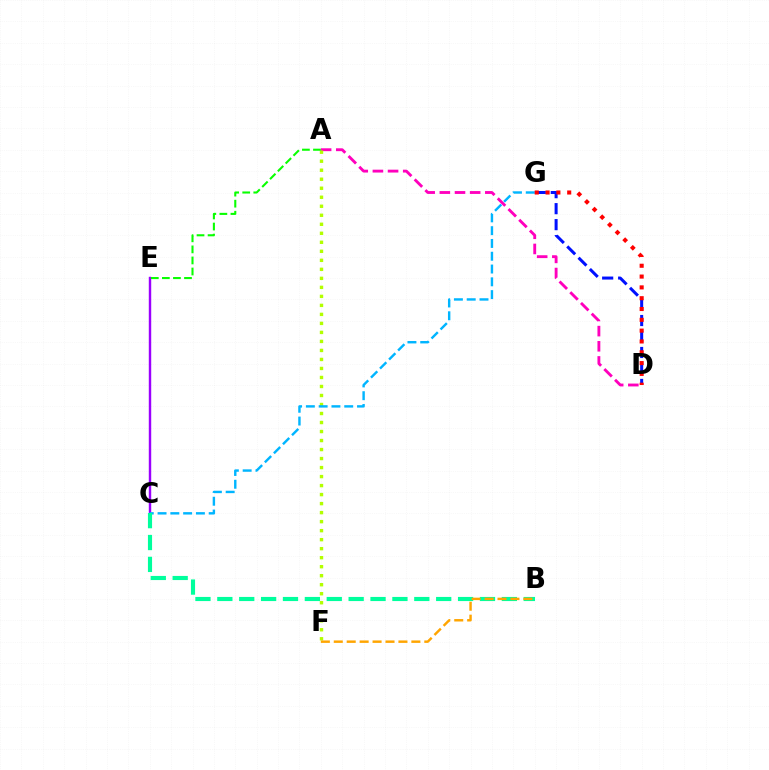{('A', 'D'): [{'color': '#ff00bd', 'line_style': 'dashed', 'thickness': 2.06}], ('C', 'E'): [{'color': '#9b00ff', 'line_style': 'solid', 'thickness': 1.75}], ('A', 'F'): [{'color': '#b3ff00', 'line_style': 'dotted', 'thickness': 2.45}], ('D', 'G'): [{'color': '#0010ff', 'line_style': 'dashed', 'thickness': 2.17}, {'color': '#ff0000', 'line_style': 'dotted', 'thickness': 2.94}], ('C', 'G'): [{'color': '#00b5ff', 'line_style': 'dashed', 'thickness': 1.74}], ('B', 'C'): [{'color': '#00ff9d', 'line_style': 'dashed', 'thickness': 2.97}], ('B', 'F'): [{'color': '#ffa500', 'line_style': 'dashed', 'thickness': 1.76}], ('A', 'E'): [{'color': '#08ff00', 'line_style': 'dashed', 'thickness': 1.5}]}